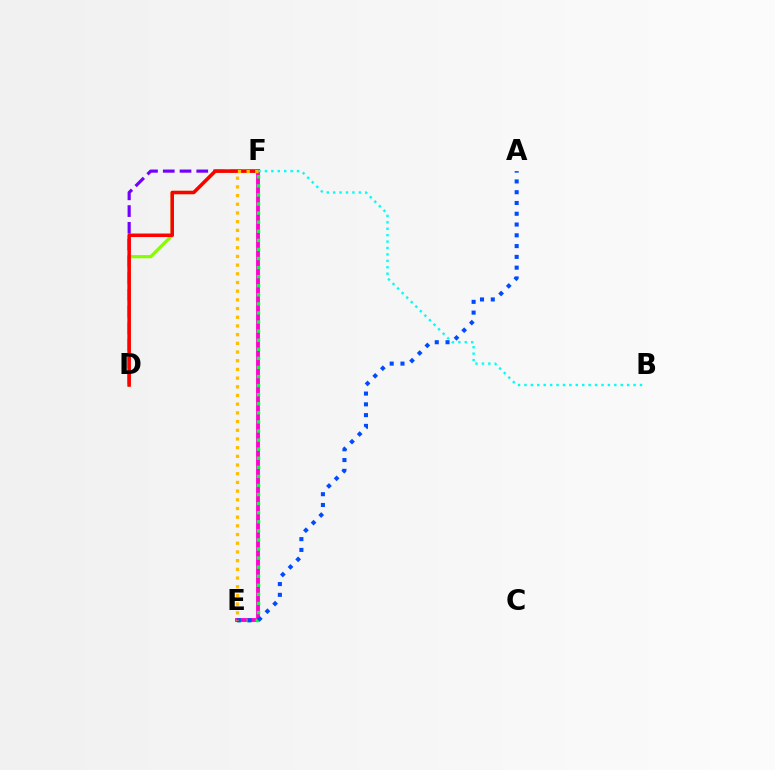{('E', 'F'): [{'color': '#ff00cf', 'line_style': 'solid', 'thickness': 2.77}, {'color': '#00ff39', 'line_style': 'dotted', 'thickness': 2.47}, {'color': '#ffbd00', 'line_style': 'dotted', 'thickness': 2.36}], ('D', 'F'): [{'color': '#7200ff', 'line_style': 'dashed', 'thickness': 2.28}, {'color': '#84ff00', 'line_style': 'solid', 'thickness': 2.3}, {'color': '#ff0000', 'line_style': 'solid', 'thickness': 2.53}], ('A', 'E'): [{'color': '#004bff', 'line_style': 'dotted', 'thickness': 2.93}], ('B', 'F'): [{'color': '#00fff6', 'line_style': 'dotted', 'thickness': 1.74}]}